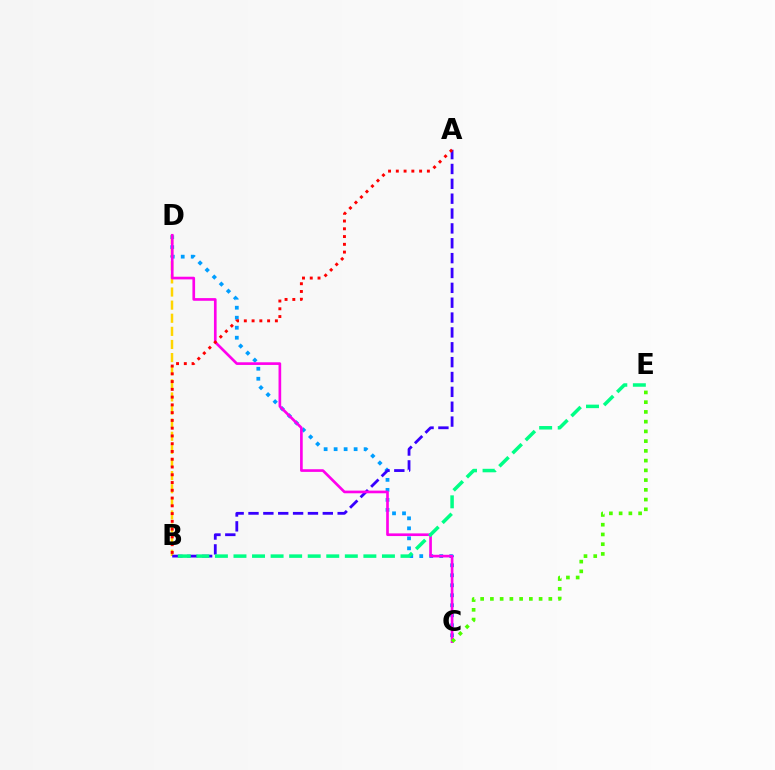{('C', 'D'): [{'color': '#009eff', 'line_style': 'dotted', 'thickness': 2.72}, {'color': '#ff00ed', 'line_style': 'solid', 'thickness': 1.92}], ('B', 'D'): [{'color': '#ffd500', 'line_style': 'dashed', 'thickness': 1.78}], ('A', 'B'): [{'color': '#3700ff', 'line_style': 'dashed', 'thickness': 2.02}, {'color': '#ff0000', 'line_style': 'dotted', 'thickness': 2.11}], ('B', 'E'): [{'color': '#00ff86', 'line_style': 'dashed', 'thickness': 2.52}], ('C', 'E'): [{'color': '#4fff00', 'line_style': 'dotted', 'thickness': 2.65}]}